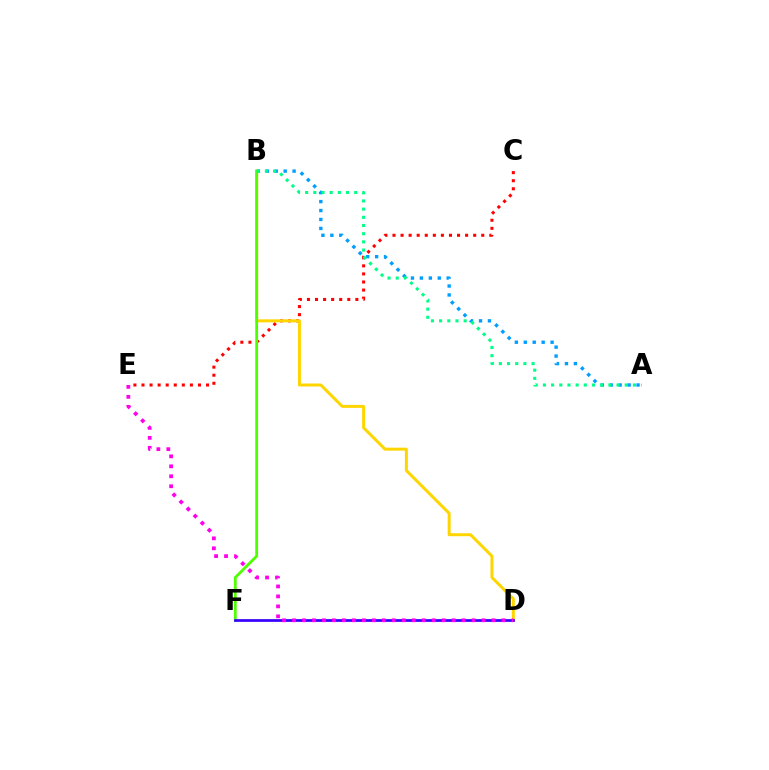{('C', 'E'): [{'color': '#ff0000', 'line_style': 'dotted', 'thickness': 2.19}], ('A', 'B'): [{'color': '#009eff', 'line_style': 'dotted', 'thickness': 2.43}, {'color': '#00ff86', 'line_style': 'dotted', 'thickness': 2.22}], ('B', 'D'): [{'color': '#ffd500', 'line_style': 'solid', 'thickness': 2.14}], ('B', 'F'): [{'color': '#4fff00', 'line_style': 'solid', 'thickness': 2.01}], ('D', 'F'): [{'color': '#3700ff', 'line_style': 'solid', 'thickness': 1.96}], ('D', 'E'): [{'color': '#ff00ed', 'line_style': 'dotted', 'thickness': 2.71}]}